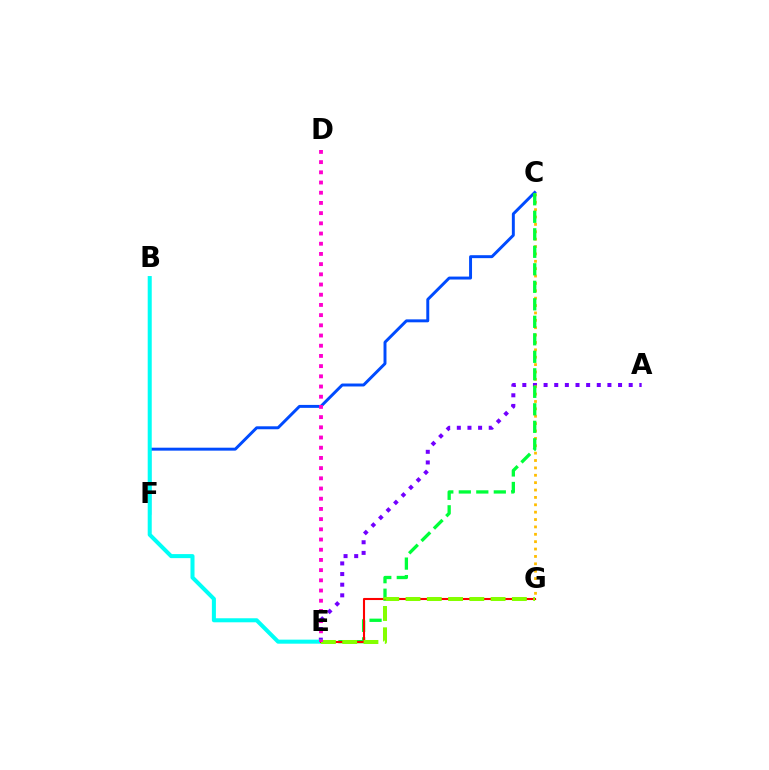{('A', 'E'): [{'color': '#7200ff', 'line_style': 'dotted', 'thickness': 2.89}], ('C', 'F'): [{'color': '#004bff', 'line_style': 'solid', 'thickness': 2.12}], ('C', 'G'): [{'color': '#ffbd00', 'line_style': 'dotted', 'thickness': 2.0}], ('B', 'E'): [{'color': '#00fff6', 'line_style': 'solid', 'thickness': 2.91}], ('C', 'E'): [{'color': '#00ff39', 'line_style': 'dashed', 'thickness': 2.38}], ('E', 'G'): [{'color': '#ff0000', 'line_style': 'solid', 'thickness': 1.51}, {'color': '#84ff00', 'line_style': 'dashed', 'thickness': 2.89}], ('D', 'E'): [{'color': '#ff00cf', 'line_style': 'dotted', 'thickness': 2.77}]}